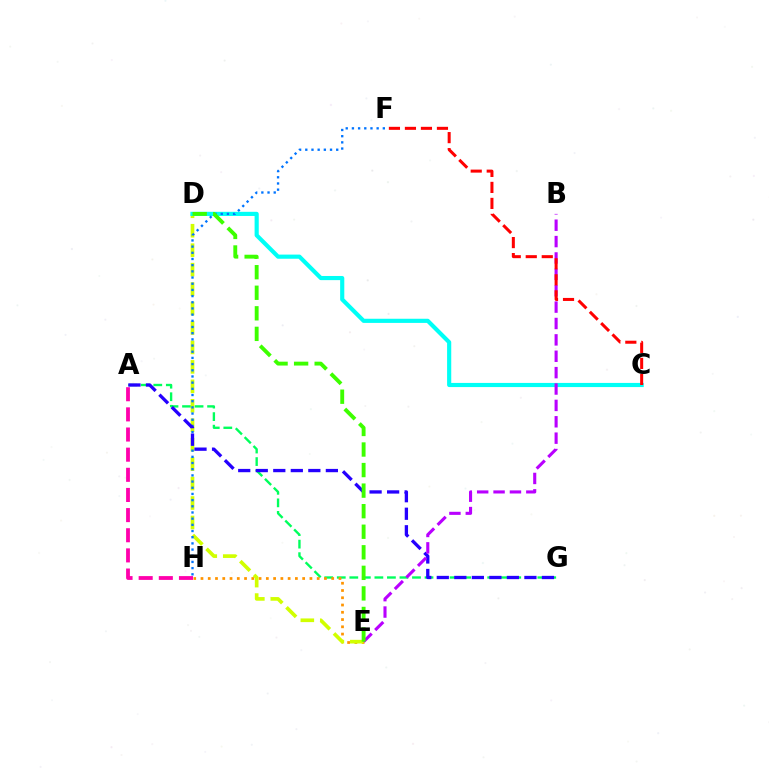{('A', 'G'): [{'color': '#00ff5c', 'line_style': 'dashed', 'thickness': 1.7}, {'color': '#2500ff', 'line_style': 'dashed', 'thickness': 2.38}], ('E', 'H'): [{'color': '#ff9400', 'line_style': 'dotted', 'thickness': 1.97}], ('D', 'E'): [{'color': '#d1ff00', 'line_style': 'dashed', 'thickness': 2.64}, {'color': '#3dff00', 'line_style': 'dashed', 'thickness': 2.79}], ('C', 'D'): [{'color': '#00fff6', 'line_style': 'solid', 'thickness': 2.99}], ('F', 'H'): [{'color': '#0074ff', 'line_style': 'dotted', 'thickness': 1.68}], ('A', 'H'): [{'color': '#ff00ac', 'line_style': 'dashed', 'thickness': 2.74}], ('B', 'E'): [{'color': '#b900ff', 'line_style': 'dashed', 'thickness': 2.23}], ('C', 'F'): [{'color': '#ff0000', 'line_style': 'dashed', 'thickness': 2.17}]}